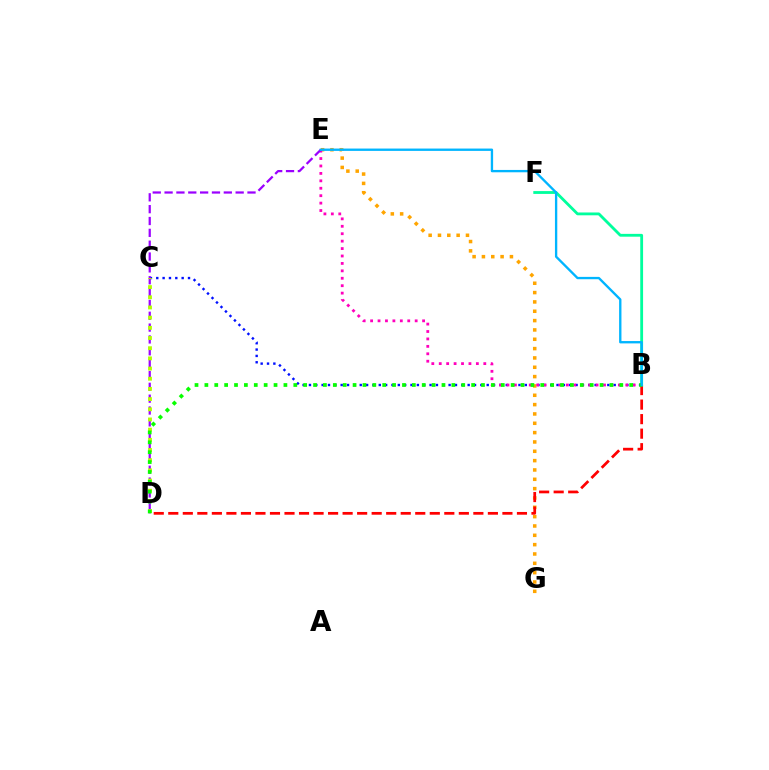{('E', 'G'): [{'color': '#ffa500', 'line_style': 'dotted', 'thickness': 2.54}], ('B', 'C'): [{'color': '#0010ff', 'line_style': 'dotted', 'thickness': 1.72}], ('B', 'E'): [{'color': '#ff00bd', 'line_style': 'dotted', 'thickness': 2.02}, {'color': '#00b5ff', 'line_style': 'solid', 'thickness': 1.69}], ('D', 'E'): [{'color': '#9b00ff', 'line_style': 'dashed', 'thickness': 1.61}], ('C', 'D'): [{'color': '#b3ff00', 'line_style': 'dotted', 'thickness': 2.77}], ('B', 'D'): [{'color': '#ff0000', 'line_style': 'dashed', 'thickness': 1.97}, {'color': '#08ff00', 'line_style': 'dotted', 'thickness': 2.68}], ('B', 'F'): [{'color': '#00ff9d', 'line_style': 'solid', 'thickness': 2.03}]}